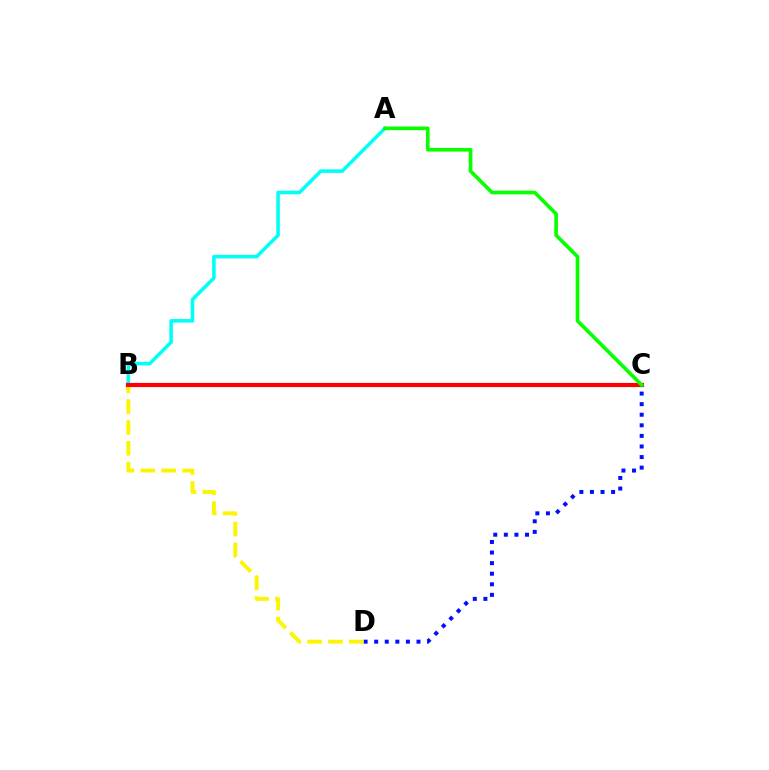{('B', 'C'): [{'color': '#ee00ff', 'line_style': 'dashed', 'thickness': 2.65}, {'color': '#ff0000', 'line_style': 'solid', 'thickness': 2.99}], ('C', 'D'): [{'color': '#0010ff', 'line_style': 'dotted', 'thickness': 2.87}], ('B', 'D'): [{'color': '#fcf500', 'line_style': 'dashed', 'thickness': 2.83}], ('A', 'B'): [{'color': '#00fff6', 'line_style': 'solid', 'thickness': 2.56}], ('A', 'C'): [{'color': '#08ff00', 'line_style': 'solid', 'thickness': 2.63}]}